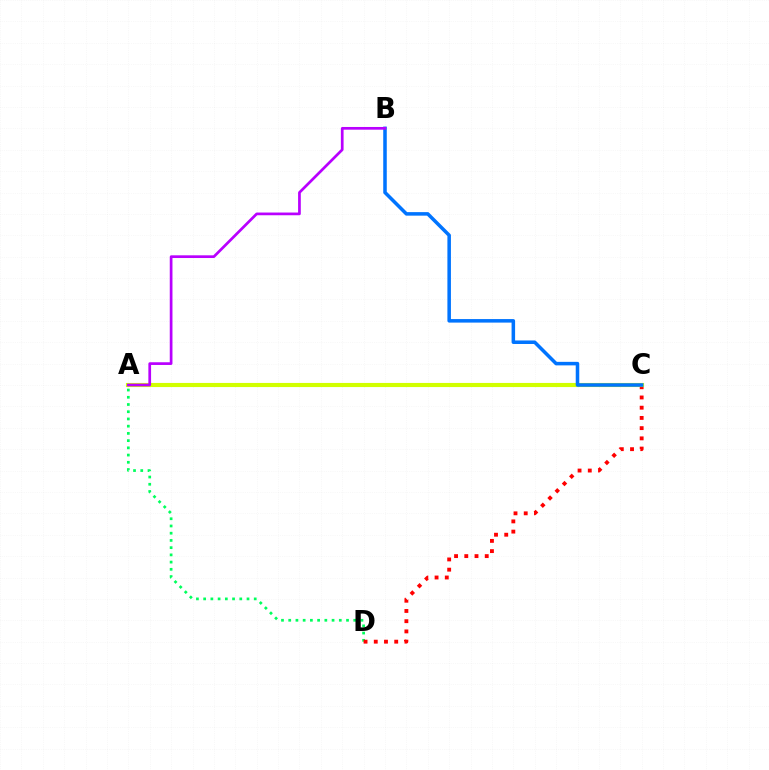{('A', 'D'): [{'color': '#00ff5c', 'line_style': 'dotted', 'thickness': 1.96}], ('C', 'D'): [{'color': '#ff0000', 'line_style': 'dotted', 'thickness': 2.78}], ('A', 'C'): [{'color': '#d1ff00', 'line_style': 'solid', 'thickness': 2.97}], ('B', 'C'): [{'color': '#0074ff', 'line_style': 'solid', 'thickness': 2.54}], ('A', 'B'): [{'color': '#b900ff', 'line_style': 'solid', 'thickness': 1.95}]}